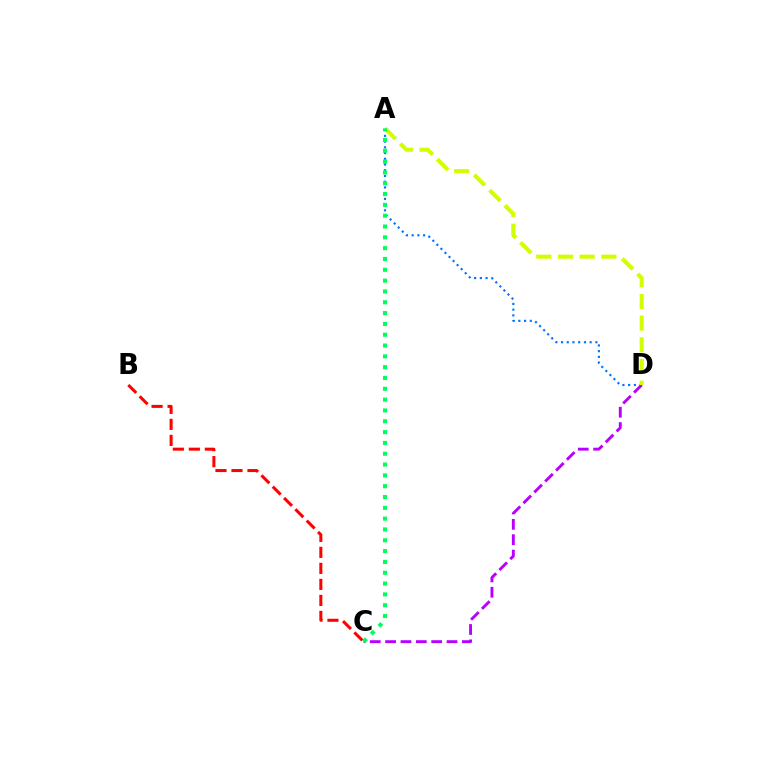{('A', 'D'): [{'color': '#0074ff', 'line_style': 'dotted', 'thickness': 1.56}, {'color': '#d1ff00', 'line_style': 'dashed', 'thickness': 2.95}], ('C', 'D'): [{'color': '#b900ff', 'line_style': 'dashed', 'thickness': 2.09}], ('A', 'C'): [{'color': '#00ff5c', 'line_style': 'dotted', 'thickness': 2.94}], ('B', 'C'): [{'color': '#ff0000', 'line_style': 'dashed', 'thickness': 2.17}]}